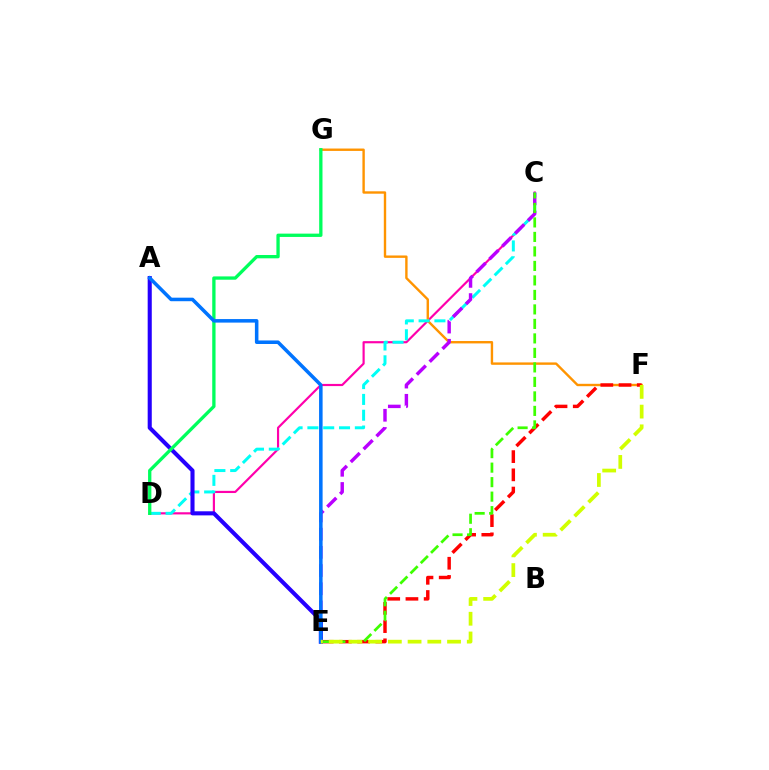{('C', 'D'): [{'color': '#ff00ac', 'line_style': 'solid', 'thickness': 1.56}, {'color': '#00fff6', 'line_style': 'dashed', 'thickness': 2.15}], ('F', 'G'): [{'color': '#ff9400', 'line_style': 'solid', 'thickness': 1.72}], ('E', 'F'): [{'color': '#ff0000', 'line_style': 'dashed', 'thickness': 2.47}, {'color': '#d1ff00', 'line_style': 'dashed', 'thickness': 2.68}], ('C', 'E'): [{'color': '#b900ff', 'line_style': 'dashed', 'thickness': 2.47}, {'color': '#3dff00', 'line_style': 'dashed', 'thickness': 1.97}], ('A', 'E'): [{'color': '#2500ff', 'line_style': 'solid', 'thickness': 2.94}, {'color': '#0074ff', 'line_style': 'solid', 'thickness': 2.55}], ('D', 'G'): [{'color': '#00ff5c', 'line_style': 'solid', 'thickness': 2.38}]}